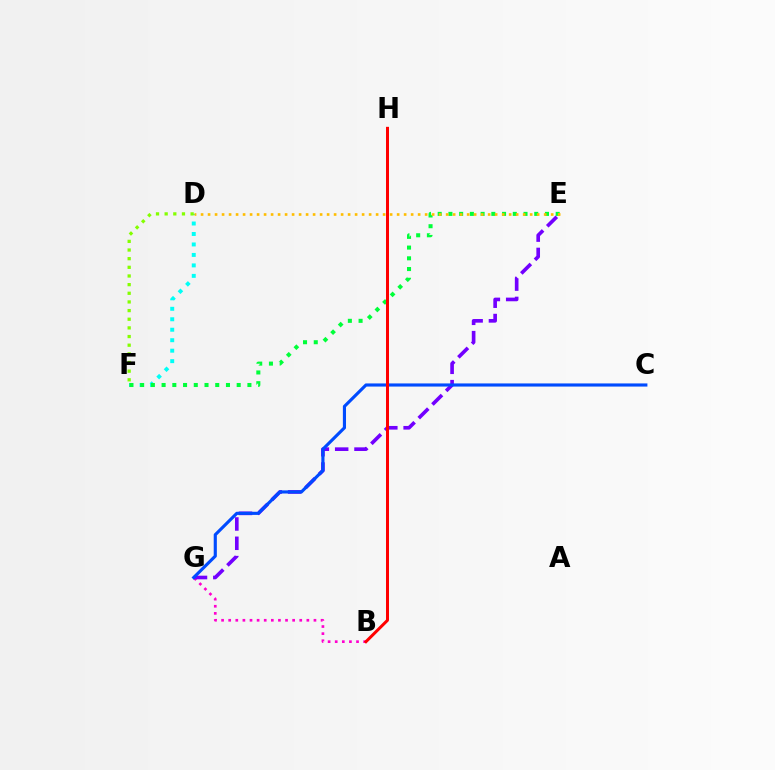{('D', 'F'): [{'color': '#00fff6', 'line_style': 'dotted', 'thickness': 2.85}, {'color': '#84ff00', 'line_style': 'dotted', 'thickness': 2.35}], ('B', 'G'): [{'color': '#ff00cf', 'line_style': 'dotted', 'thickness': 1.93}], ('E', 'F'): [{'color': '#00ff39', 'line_style': 'dotted', 'thickness': 2.91}], ('D', 'E'): [{'color': '#ffbd00', 'line_style': 'dotted', 'thickness': 1.9}], ('E', 'G'): [{'color': '#7200ff', 'line_style': 'dashed', 'thickness': 2.62}], ('C', 'G'): [{'color': '#004bff', 'line_style': 'solid', 'thickness': 2.26}], ('B', 'H'): [{'color': '#ff0000', 'line_style': 'solid', 'thickness': 2.15}]}